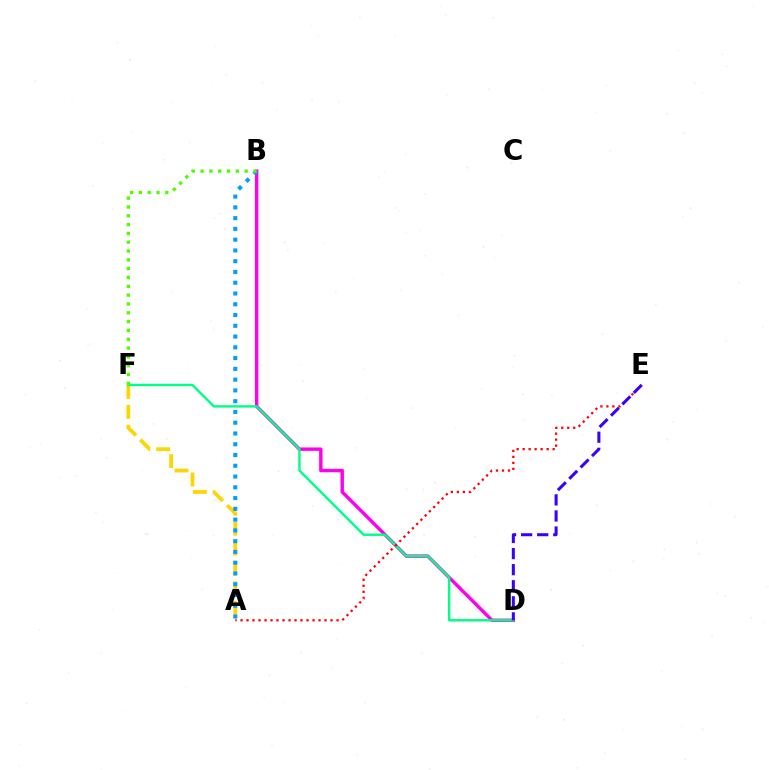{('A', 'F'): [{'color': '#ffd500', 'line_style': 'dashed', 'thickness': 2.7}], ('B', 'D'): [{'color': '#ff00ed', 'line_style': 'solid', 'thickness': 2.46}], ('D', 'F'): [{'color': '#00ff86', 'line_style': 'solid', 'thickness': 1.73}], ('A', 'E'): [{'color': '#ff0000', 'line_style': 'dotted', 'thickness': 1.63}], ('D', 'E'): [{'color': '#3700ff', 'line_style': 'dashed', 'thickness': 2.18}], ('A', 'B'): [{'color': '#009eff', 'line_style': 'dotted', 'thickness': 2.93}], ('B', 'F'): [{'color': '#4fff00', 'line_style': 'dotted', 'thickness': 2.4}]}